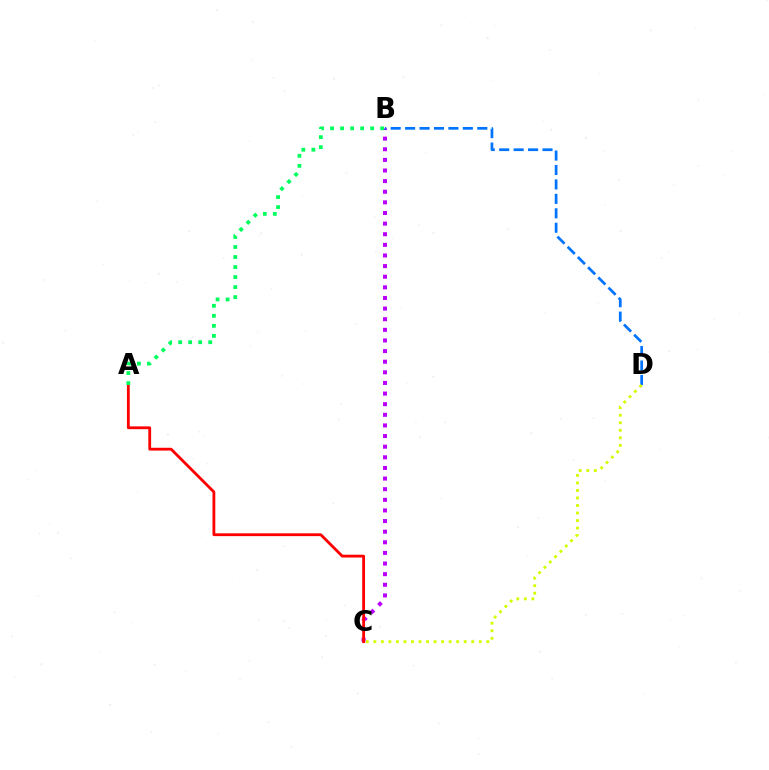{('B', 'C'): [{'color': '#b900ff', 'line_style': 'dotted', 'thickness': 2.89}], ('B', 'D'): [{'color': '#0074ff', 'line_style': 'dashed', 'thickness': 1.96}], ('C', 'D'): [{'color': '#d1ff00', 'line_style': 'dotted', 'thickness': 2.05}], ('A', 'C'): [{'color': '#ff0000', 'line_style': 'solid', 'thickness': 2.02}], ('A', 'B'): [{'color': '#00ff5c', 'line_style': 'dotted', 'thickness': 2.72}]}